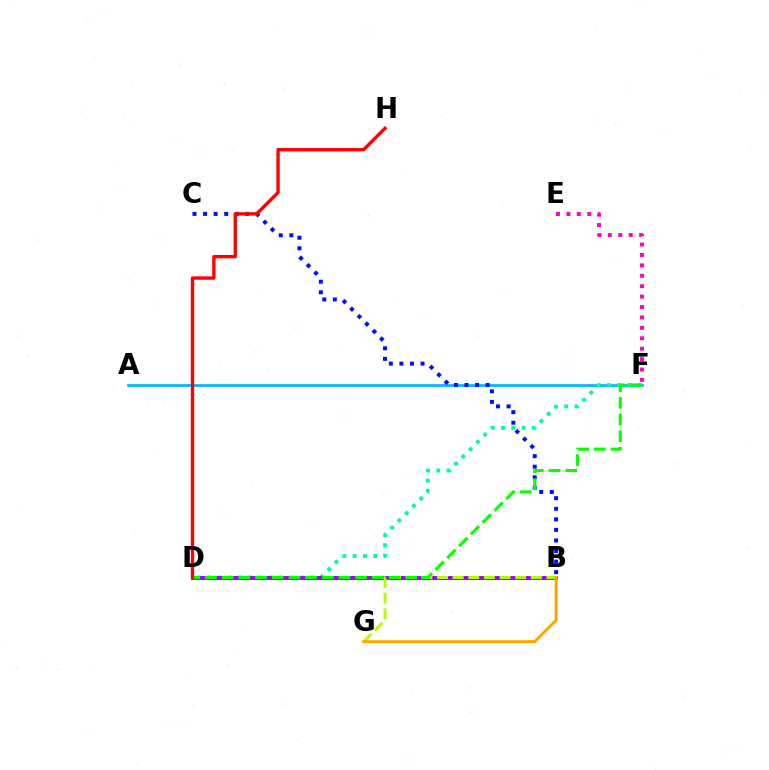{('A', 'F'): [{'color': '#00b5ff', 'line_style': 'solid', 'thickness': 1.93}], ('D', 'F'): [{'color': '#00ff9d', 'line_style': 'dotted', 'thickness': 2.8}, {'color': '#08ff00', 'line_style': 'dashed', 'thickness': 2.27}], ('E', 'F'): [{'color': '#ff00bd', 'line_style': 'dotted', 'thickness': 2.83}], ('B', 'D'): [{'color': '#9b00ff', 'line_style': 'solid', 'thickness': 2.79}], ('B', 'C'): [{'color': '#0010ff', 'line_style': 'dotted', 'thickness': 2.87}], ('B', 'G'): [{'color': '#b3ff00', 'line_style': 'dashed', 'thickness': 2.12}, {'color': '#ffa500', 'line_style': 'solid', 'thickness': 2.12}], ('D', 'H'): [{'color': '#ff0000', 'line_style': 'solid', 'thickness': 2.42}]}